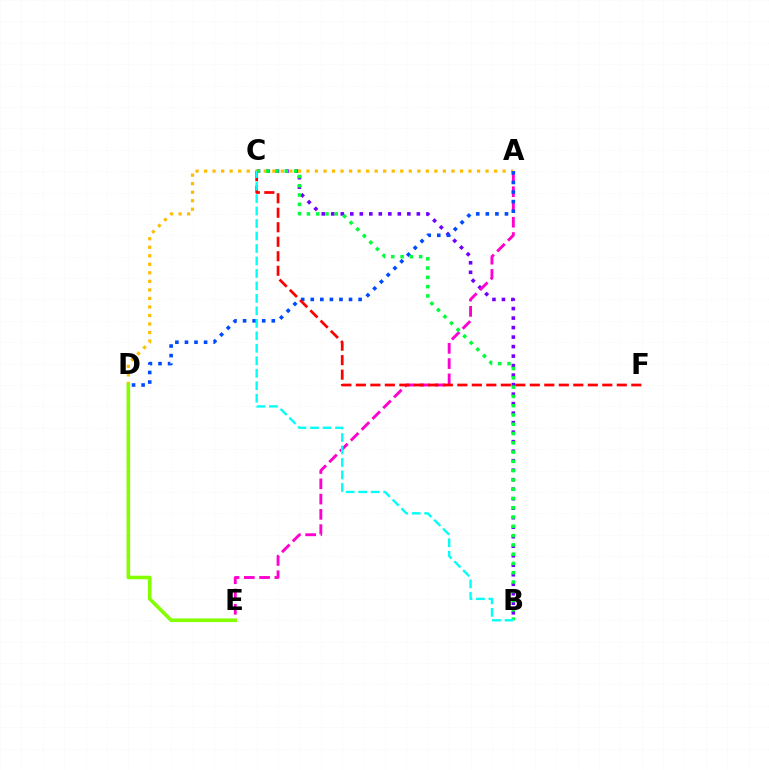{('B', 'C'): [{'color': '#7200ff', 'line_style': 'dotted', 'thickness': 2.58}, {'color': '#00ff39', 'line_style': 'dotted', 'thickness': 2.52}, {'color': '#00fff6', 'line_style': 'dashed', 'thickness': 1.7}], ('A', 'E'): [{'color': '#ff00cf', 'line_style': 'dashed', 'thickness': 2.07}], ('A', 'D'): [{'color': '#ffbd00', 'line_style': 'dotted', 'thickness': 2.32}, {'color': '#004bff', 'line_style': 'dotted', 'thickness': 2.6}], ('D', 'E'): [{'color': '#84ff00', 'line_style': 'solid', 'thickness': 2.6}], ('C', 'F'): [{'color': '#ff0000', 'line_style': 'dashed', 'thickness': 1.97}]}